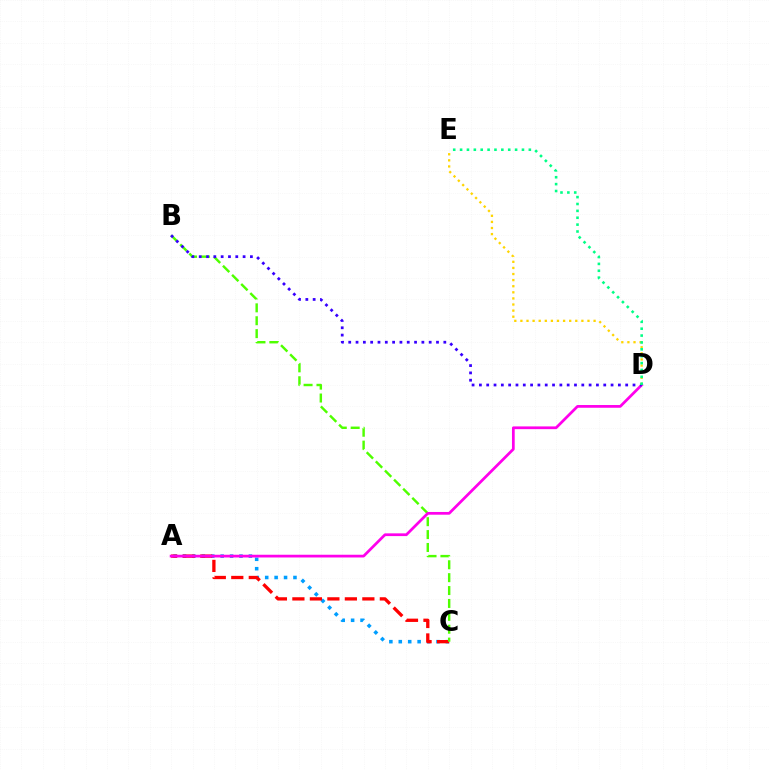{('A', 'C'): [{'color': '#009eff', 'line_style': 'dotted', 'thickness': 2.56}, {'color': '#ff0000', 'line_style': 'dashed', 'thickness': 2.38}], ('B', 'C'): [{'color': '#4fff00', 'line_style': 'dashed', 'thickness': 1.75}], ('A', 'D'): [{'color': '#ff00ed', 'line_style': 'solid', 'thickness': 1.97}], ('B', 'D'): [{'color': '#3700ff', 'line_style': 'dotted', 'thickness': 1.99}], ('D', 'E'): [{'color': '#ffd500', 'line_style': 'dotted', 'thickness': 1.66}, {'color': '#00ff86', 'line_style': 'dotted', 'thickness': 1.87}]}